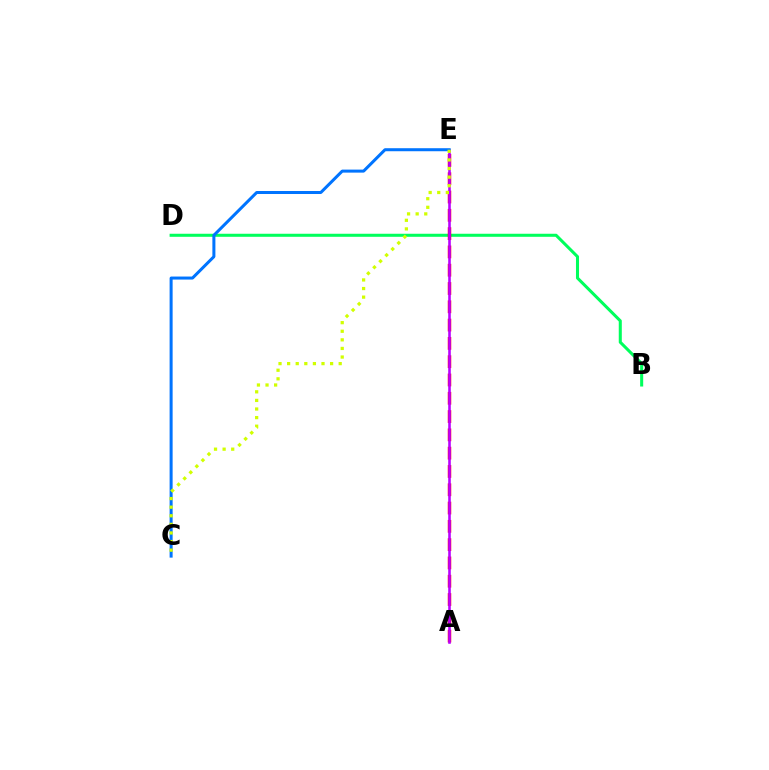{('B', 'D'): [{'color': '#00ff5c', 'line_style': 'solid', 'thickness': 2.19}], ('A', 'E'): [{'color': '#ff0000', 'line_style': 'dashed', 'thickness': 2.49}, {'color': '#b900ff', 'line_style': 'solid', 'thickness': 1.87}], ('C', 'E'): [{'color': '#0074ff', 'line_style': 'solid', 'thickness': 2.17}, {'color': '#d1ff00', 'line_style': 'dotted', 'thickness': 2.34}]}